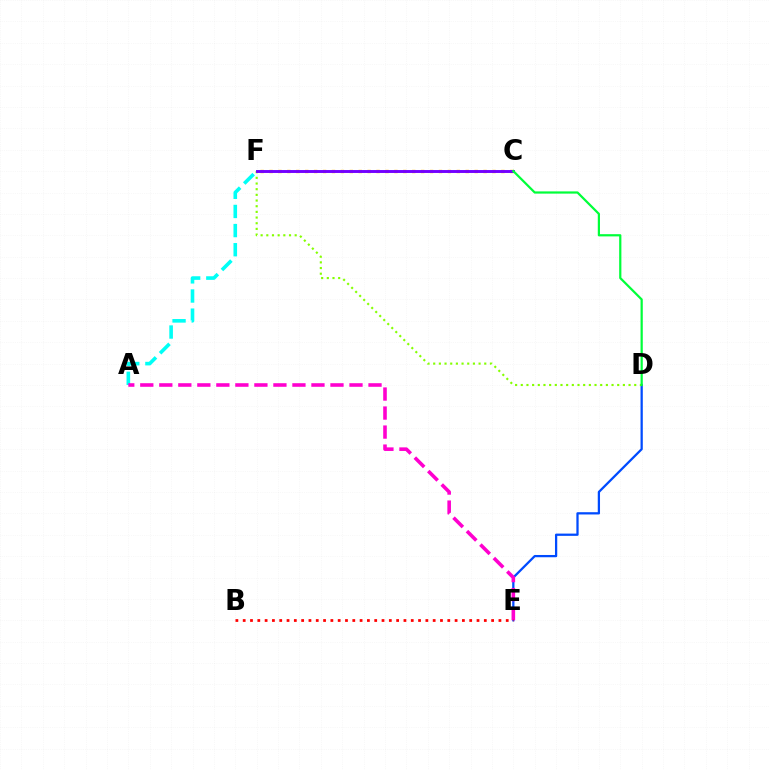{('A', 'F'): [{'color': '#00fff6', 'line_style': 'dashed', 'thickness': 2.6}], ('D', 'E'): [{'color': '#004bff', 'line_style': 'solid', 'thickness': 1.63}], ('D', 'F'): [{'color': '#84ff00', 'line_style': 'dotted', 'thickness': 1.54}], ('C', 'F'): [{'color': '#ffbd00', 'line_style': 'dotted', 'thickness': 2.42}, {'color': '#7200ff', 'line_style': 'solid', 'thickness': 2.1}], ('A', 'E'): [{'color': '#ff00cf', 'line_style': 'dashed', 'thickness': 2.58}], ('C', 'D'): [{'color': '#00ff39', 'line_style': 'solid', 'thickness': 1.6}], ('B', 'E'): [{'color': '#ff0000', 'line_style': 'dotted', 'thickness': 1.99}]}